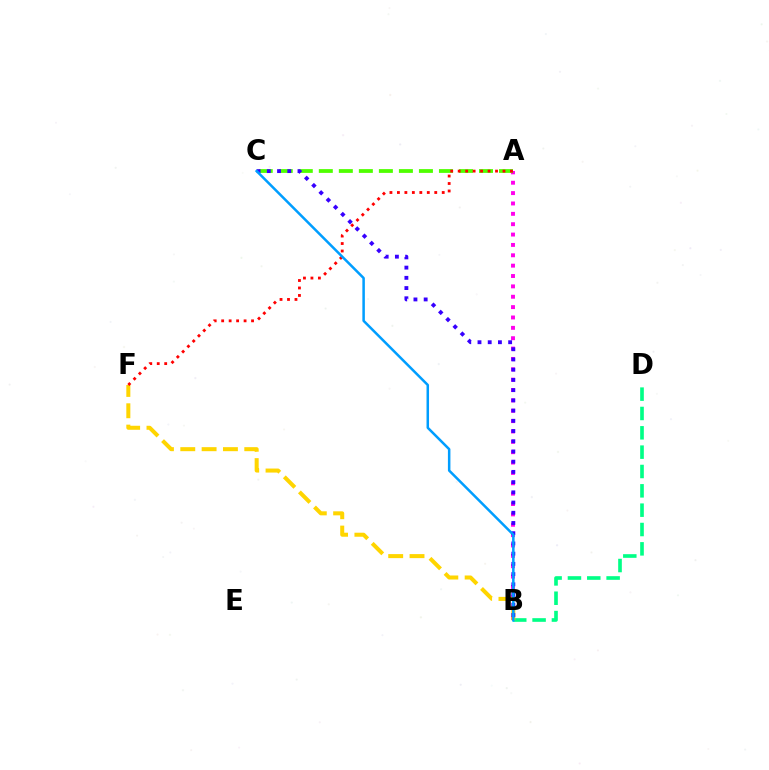{('A', 'B'): [{'color': '#ff00ed', 'line_style': 'dotted', 'thickness': 2.82}], ('A', 'C'): [{'color': '#4fff00', 'line_style': 'dashed', 'thickness': 2.72}], ('B', 'D'): [{'color': '#00ff86', 'line_style': 'dashed', 'thickness': 2.63}], ('B', 'F'): [{'color': '#ffd500', 'line_style': 'dashed', 'thickness': 2.9}], ('A', 'F'): [{'color': '#ff0000', 'line_style': 'dotted', 'thickness': 2.03}], ('B', 'C'): [{'color': '#3700ff', 'line_style': 'dotted', 'thickness': 2.78}, {'color': '#009eff', 'line_style': 'solid', 'thickness': 1.81}]}